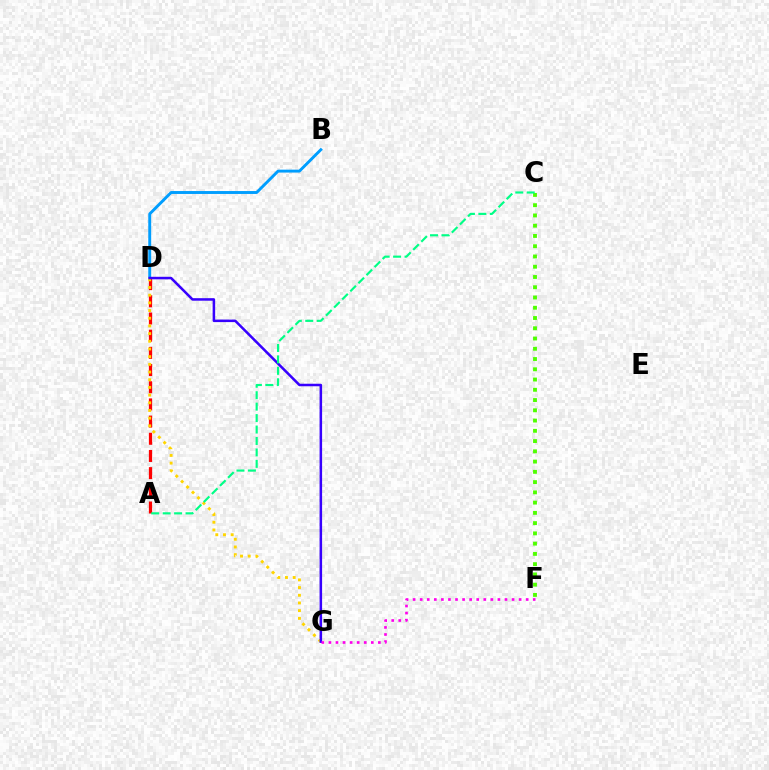{('B', 'D'): [{'color': '#009eff', 'line_style': 'solid', 'thickness': 2.1}], ('A', 'D'): [{'color': '#ff0000', 'line_style': 'dashed', 'thickness': 2.33}], ('D', 'G'): [{'color': '#ffd500', 'line_style': 'dotted', 'thickness': 2.09}, {'color': '#3700ff', 'line_style': 'solid', 'thickness': 1.82}], ('C', 'F'): [{'color': '#4fff00', 'line_style': 'dotted', 'thickness': 2.79}], ('A', 'C'): [{'color': '#00ff86', 'line_style': 'dashed', 'thickness': 1.55}], ('F', 'G'): [{'color': '#ff00ed', 'line_style': 'dotted', 'thickness': 1.92}]}